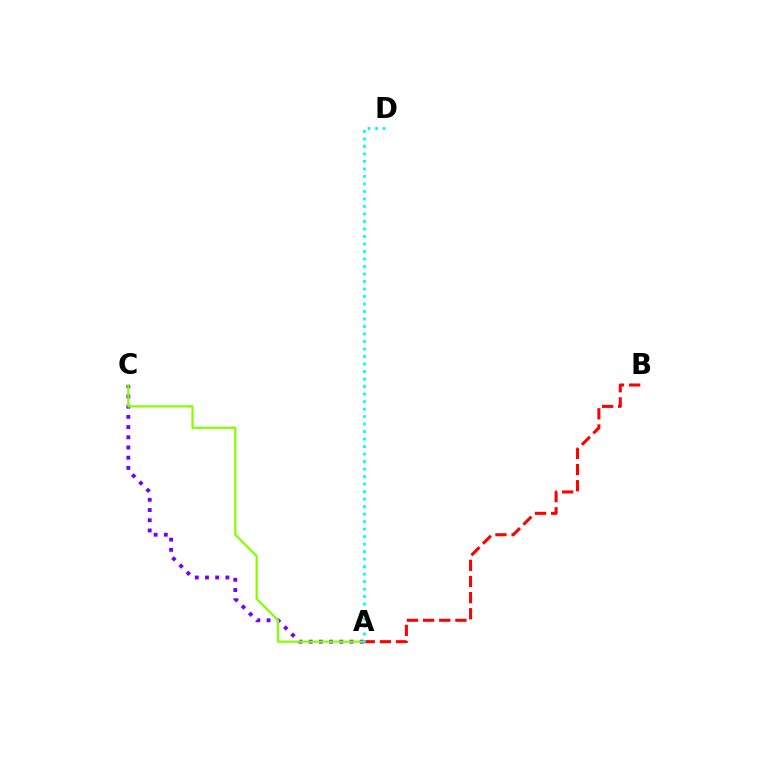{('A', 'B'): [{'color': '#ff0000', 'line_style': 'dashed', 'thickness': 2.19}], ('A', 'C'): [{'color': '#7200ff', 'line_style': 'dotted', 'thickness': 2.77}, {'color': '#84ff00', 'line_style': 'solid', 'thickness': 1.6}], ('A', 'D'): [{'color': '#00fff6', 'line_style': 'dotted', 'thickness': 2.04}]}